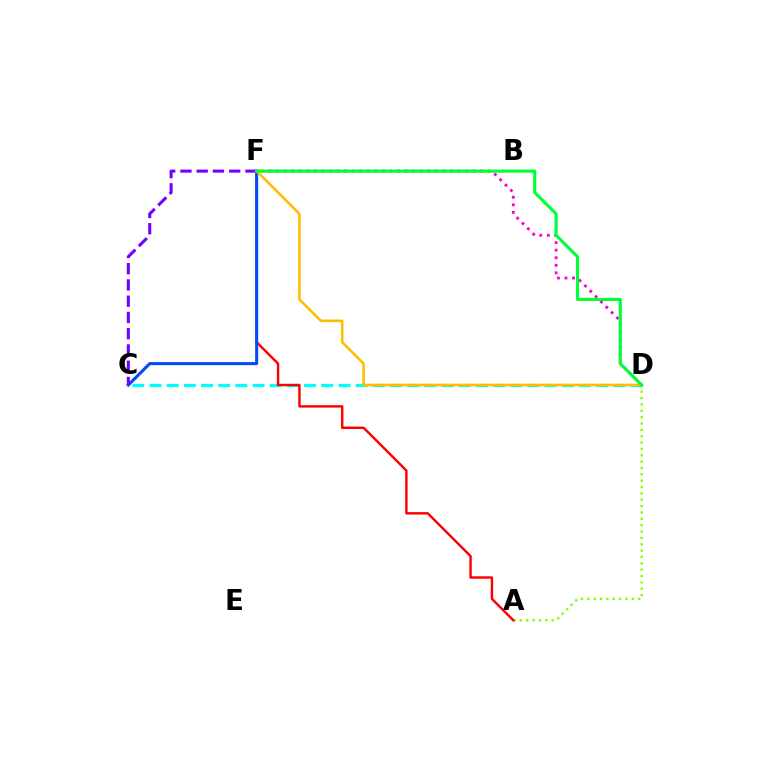{('A', 'D'): [{'color': '#84ff00', 'line_style': 'dotted', 'thickness': 1.73}], ('C', 'D'): [{'color': '#00fff6', 'line_style': 'dashed', 'thickness': 2.33}], ('A', 'F'): [{'color': '#ff0000', 'line_style': 'solid', 'thickness': 1.74}], ('C', 'F'): [{'color': '#004bff', 'line_style': 'solid', 'thickness': 2.2}, {'color': '#7200ff', 'line_style': 'dashed', 'thickness': 2.21}], ('D', 'F'): [{'color': '#ff00cf', 'line_style': 'dotted', 'thickness': 2.05}, {'color': '#ffbd00', 'line_style': 'solid', 'thickness': 1.85}, {'color': '#00ff39', 'line_style': 'solid', 'thickness': 2.25}]}